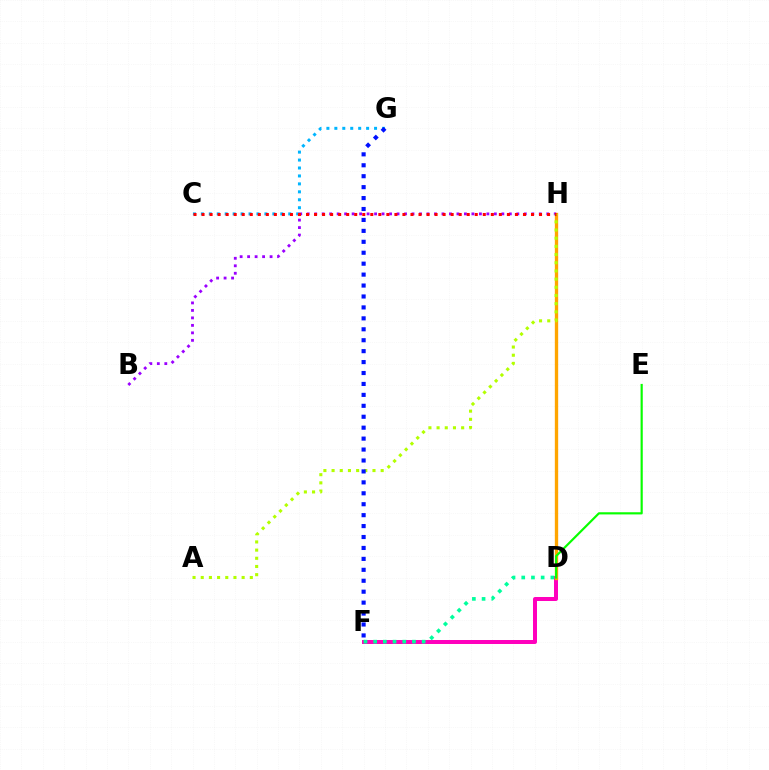{('D', 'F'): [{'color': '#ff00bd', 'line_style': 'solid', 'thickness': 2.87}, {'color': '#00ff9d', 'line_style': 'dotted', 'thickness': 2.64}], ('C', 'G'): [{'color': '#00b5ff', 'line_style': 'dotted', 'thickness': 2.16}], ('D', 'H'): [{'color': '#ffa500', 'line_style': 'solid', 'thickness': 2.4}], ('B', 'H'): [{'color': '#9b00ff', 'line_style': 'dotted', 'thickness': 2.03}], ('D', 'E'): [{'color': '#08ff00', 'line_style': 'solid', 'thickness': 1.56}], ('A', 'H'): [{'color': '#b3ff00', 'line_style': 'dotted', 'thickness': 2.22}], ('C', 'H'): [{'color': '#ff0000', 'line_style': 'dotted', 'thickness': 2.18}], ('F', 'G'): [{'color': '#0010ff', 'line_style': 'dotted', 'thickness': 2.97}]}